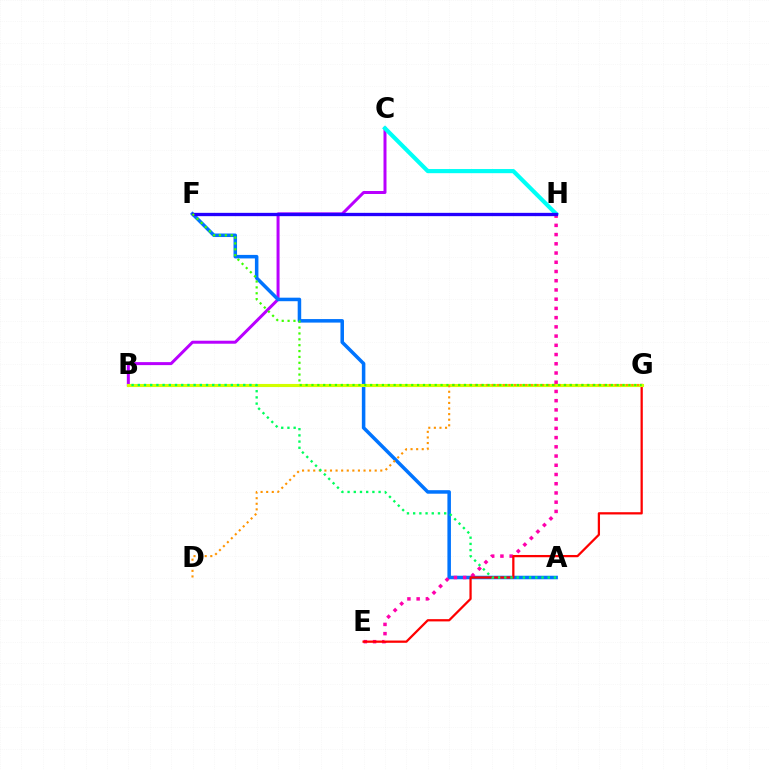{('B', 'C'): [{'color': '#b900ff', 'line_style': 'solid', 'thickness': 2.16}], ('A', 'F'): [{'color': '#0074ff', 'line_style': 'solid', 'thickness': 2.54}], ('C', 'H'): [{'color': '#00fff6', 'line_style': 'solid', 'thickness': 2.98}], ('E', 'H'): [{'color': '#ff00ac', 'line_style': 'dotted', 'thickness': 2.51}], ('F', 'H'): [{'color': '#2500ff', 'line_style': 'solid', 'thickness': 2.38}], ('E', 'G'): [{'color': '#ff0000', 'line_style': 'solid', 'thickness': 1.63}], ('B', 'G'): [{'color': '#d1ff00', 'line_style': 'solid', 'thickness': 2.24}], ('D', 'G'): [{'color': '#ff9400', 'line_style': 'dotted', 'thickness': 1.52}], ('F', 'G'): [{'color': '#3dff00', 'line_style': 'dotted', 'thickness': 1.59}], ('A', 'B'): [{'color': '#00ff5c', 'line_style': 'dotted', 'thickness': 1.69}]}